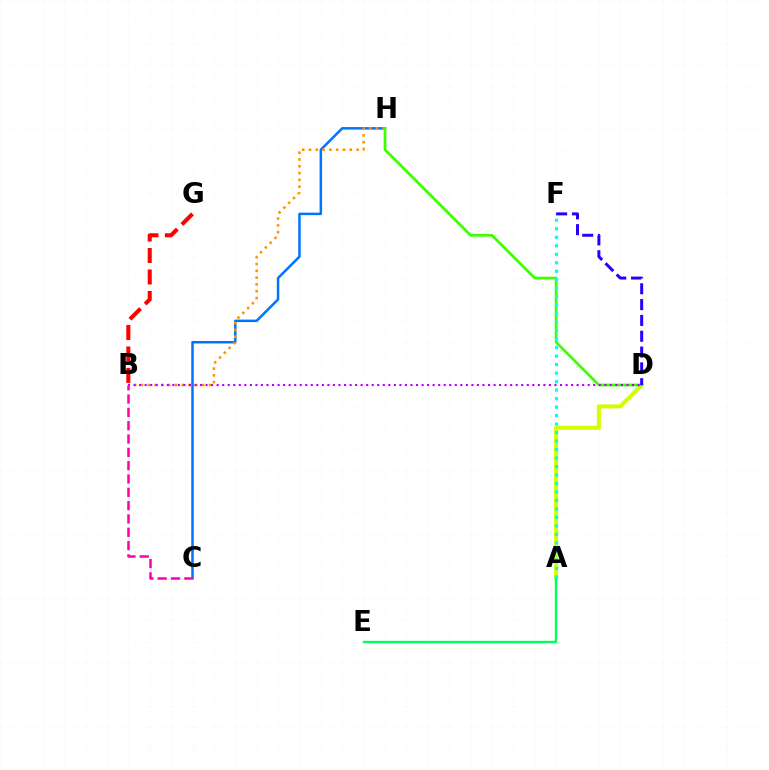{('C', 'H'): [{'color': '#0074ff', 'line_style': 'solid', 'thickness': 1.8}], ('A', 'D'): [{'color': '#d1ff00', 'line_style': 'solid', 'thickness': 2.89}], ('B', 'C'): [{'color': '#ff00ac', 'line_style': 'dashed', 'thickness': 1.81}], ('B', 'H'): [{'color': '#ff9400', 'line_style': 'dotted', 'thickness': 1.85}], ('D', 'H'): [{'color': '#3dff00', 'line_style': 'solid', 'thickness': 1.97}], ('B', 'D'): [{'color': '#b900ff', 'line_style': 'dotted', 'thickness': 1.5}], ('A', 'E'): [{'color': '#00ff5c', 'line_style': 'solid', 'thickness': 1.71}], ('D', 'F'): [{'color': '#2500ff', 'line_style': 'dashed', 'thickness': 2.15}], ('B', 'G'): [{'color': '#ff0000', 'line_style': 'dashed', 'thickness': 2.92}], ('A', 'F'): [{'color': '#00fff6', 'line_style': 'dotted', 'thickness': 2.31}]}